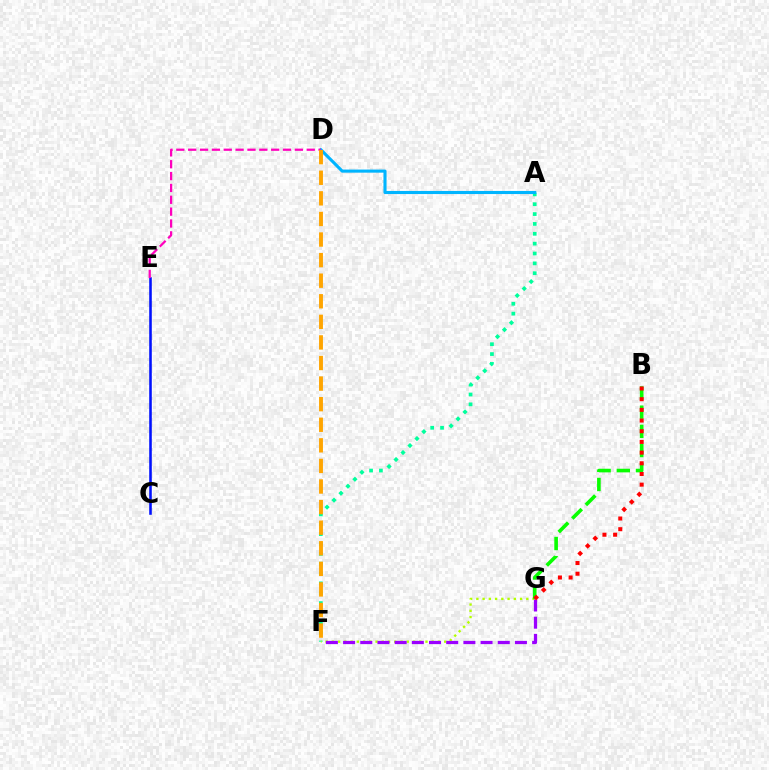{('A', 'F'): [{'color': '#00ff9d', 'line_style': 'dotted', 'thickness': 2.68}], ('A', 'D'): [{'color': '#00b5ff', 'line_style': 'solid', 'thickness': 2.23}], ('F', 'G'): [{'color': '#b3ff00', 'line_style': 'dotted', 'thickness': 1.7}, {'color': '#9b00ff', 'line_style': 'dashed', 'thickness': 2.33}], ('B', 'G'): [{'color': '#08ff00', 'line_style': 'dashed', 'thickness': 2.61}, {'color': '#ff0000', 'line_style': 'dotted', 'thickness': 2.9}], ('C', 'E'): [{'color': '#0010ff', 'line_style': 'solid', 'thickness': 1.85}], ('D', 'E'): [{'color': '#ff00bd', 'line_style': 'dashed', 'thickness': 1.61}], ('D', 'F'): [{'color': '#ffa500', 'line_style': 'dashed', 'thickness': 2.8}]}